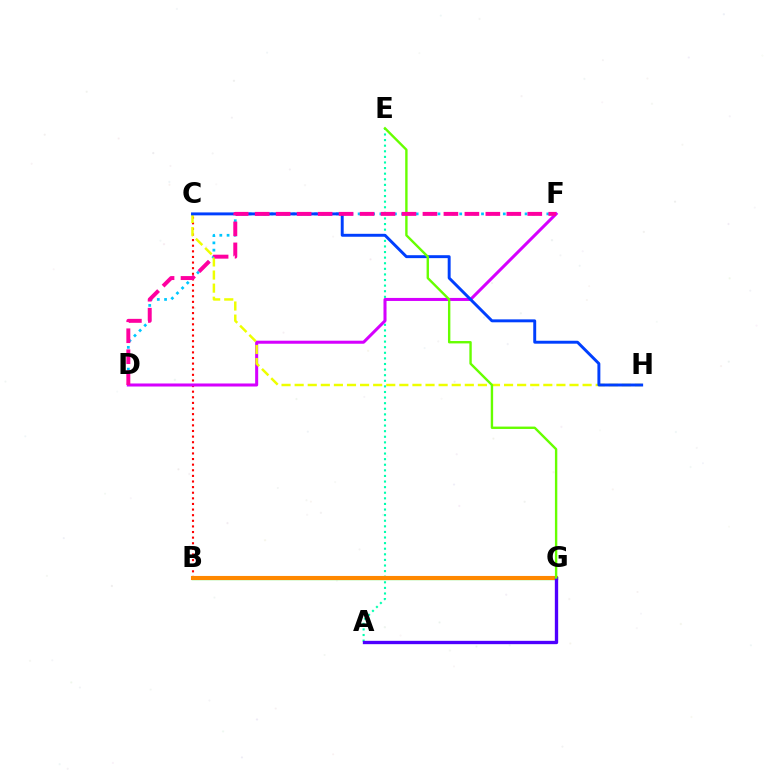{('A', 'E'): [{'color': '#00ffaf', 'line_style': 'dotted', 'thickness': 1.52}], ('B', 'G'): [{'color': '#00ff27', 'line_style': 'solid', 'thickness': 2.34}, {'color': '#ff8800', 'line_style': 'solid', 'thickness': 2.94}], ('B', 'C'): [{'color': '#ff0000', 'line_style': 'dotted', 'thickness': 1.53}], ('D', 'F'): [{'color': '#00c7ff', 'line_style': 'dotted', 'thickness': 1.97}, {'color': '#d600ff', 'line_style': 'solid', 'thickness': 2.18}, {'color': '#ff00a0', 'line_style': 'dashed', 'thickness': 2.85}], ('C', 'H'): [{'color': '#eeff00', 'line_style': 'dashed', 'thickness': 1.78}, {'color': '#003fff', 'line_style': 'solid', 'thickness': 2.11}], ('A', 'G'): [{'color': '#4f00ff', 'line_style': 'solid', 'thickness': 2.4}], ('E', 'G'): [{'color': '#66ff00', 'line_style': 'solid', 'thickness': 1.72}]}